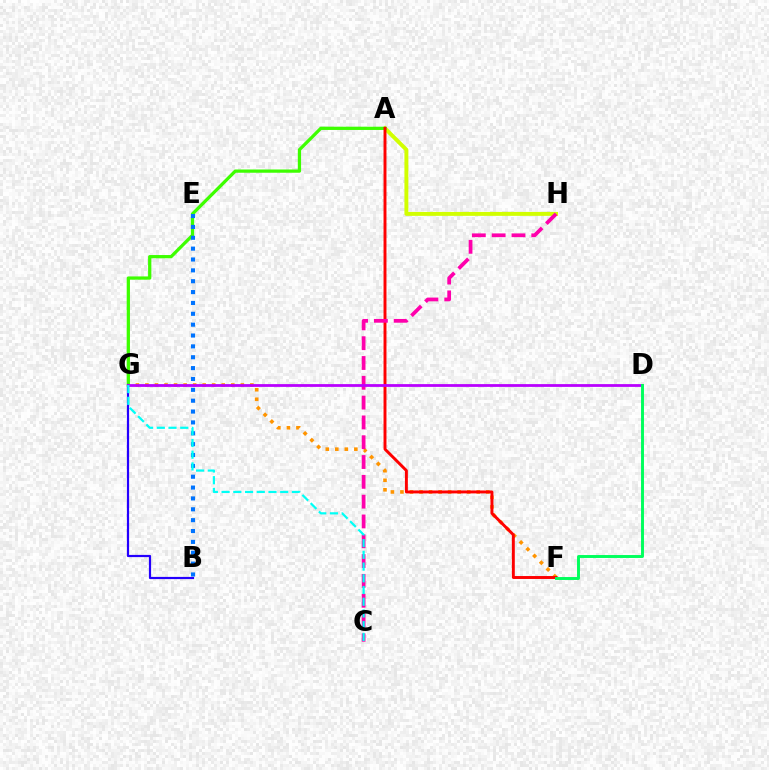{('F', 'G'): [{'color': '#ff9400', 'line_style': 'dotted', 'thickness': 2.59}], ('A', 'H'): [{'color': '#d1ff00', 'line_style': 'solid', 'thickness': 2.83}], ('A', 'G'): [{'color': '#3dff00', 'line_style': 'solid', 'thickness': 2.34}], ('A', 'F'): [{'color': '#ff0000', 'line_style': 'solid', 'thickness': 2.11}], ('C', 'H'): [{'color': '#ff00ac', 'line_style': 'dashed', 'thickness': 2.69}], ('B', 'G'): [{'color': '#2500ff', 'line_style': 'solid', 'thickness': 1.58}], ('D', 'G'): [{'color': '#b900ff', 'line_style': 'solid', 'thickness': 2.0}], ('B', 'E'): [{'color': '#0074ff', 'line_style': 'dotted', 'thickness': 2.95}], ('D', 'F'): [{'color': '#00ff5c', 'line_style': 'solid', 'thickness': 2.11}], ('C', 'G'): [{'color': '#00fff6', 'line_style': 'dashed', 'thickness': 1.59}]}